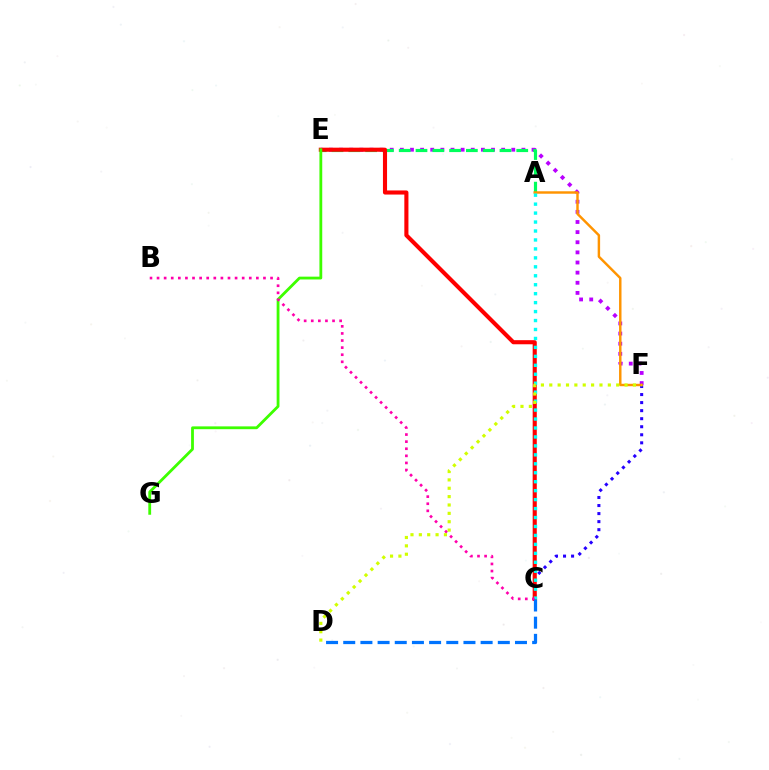{('E', 'F'): [{'color': '#b900ff', 'line_style': 'dotted', 'thickness': 2.75}], ('A', 'E'): [{'color': '#00ff5c', 'line_style': 'dashed', 'thickness': 2.28}], ('C', 'F'): [{'color': '#2500ff', 'line_style': 'dotted', 'thickness': 2.19}], ('C', 'E'): [{'color': '#ff0000', 'line_style': 'solid', 'thickness': 2.95}], ('A', 'F'): [{'color': '#ff9400', 'line_style': 'solid', 'thickness': 1.76}], ('E', 'G'): [{'color': '#3dff00', 'line_style': 'solid', 'thickness': 2.02}], ('A', 'C'): [{'color': '#00fff6', 'line_style': 'dotted', 'thickness': 2.43}], ('B', 'C'): [{'color': '#ff00ac', 'line_style': 'dotted', 'thickness': 1.93}], ('D', 'F'): [{'color': '#d1ff00', 'line_style': 'dotted', 'thickness': 2.27}], ('C', 'D'): [{'color': '#0074ff', 'line_style': 'dashed', 'thickness': 2.33}]}